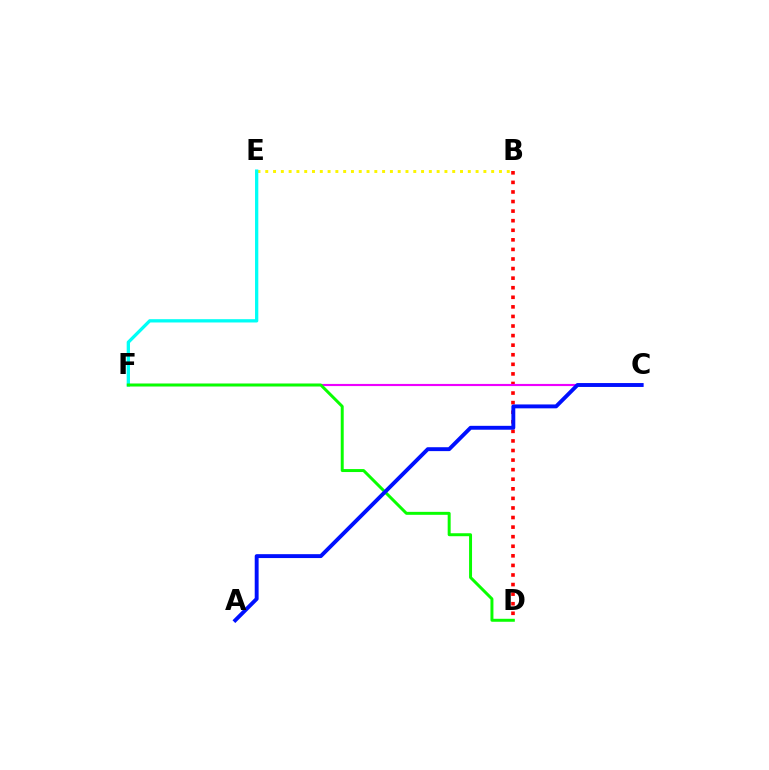{('B', 'E'): [{'color': '#fcf500', 'line_style': 'dotted', 'thickness': 2.12}], ('E', 'F'): [{'color': '#00fff6', 'line_style': 'solid', 'thickness': 2.37}], ('B', 'D'): [{'color': '#ff0000', 'line_style': 'dotted', 'thickness': 2.6}], ('C', 'F'): [{'color': '#ee00ff', 'line_style': 'solid', 'thickness': 1.54}], ('D', 'F'): [{'color': '#08ff00', 'line_style': 'solid', 'thickness': 2.14}], ('A', 'C'): [{'color': '#0010ff', 'line_style': 'solid', 'thickness': 2.8}]}